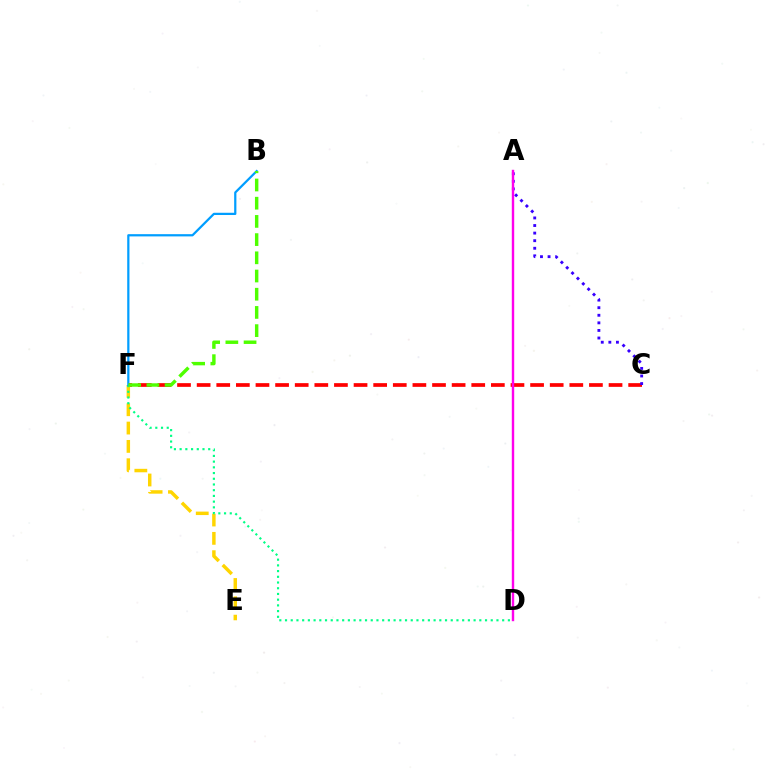{('C', 'F'): [{'color': '#ff0000', 'line_style': 'dashed', 'thickness': 2.66}], ('E', 'F'): [{'color': '#ffd500', 'line_style': 'dashed', 'thickness': 2.49}], ('A', 'C'): [{'color': '#3700ff', 'line_style': 'dotted', 'thickness': 2.06}], ('D', 'F'): [{'color': '#00ff86', 'line_style': 'dotted', 'thickness': 1.55}], ('A', 'D'): [{'color': '#ff00ed', 'line_style': 'solid', 'thickness': 1.73}], ('B', 'F'): [{'color': '#009eff', 'line_style': 'solid', 'thickness': 1.61}, {'color': '#4fff00', 'line_style': 'dashed', 'thickness': 2.47}]}